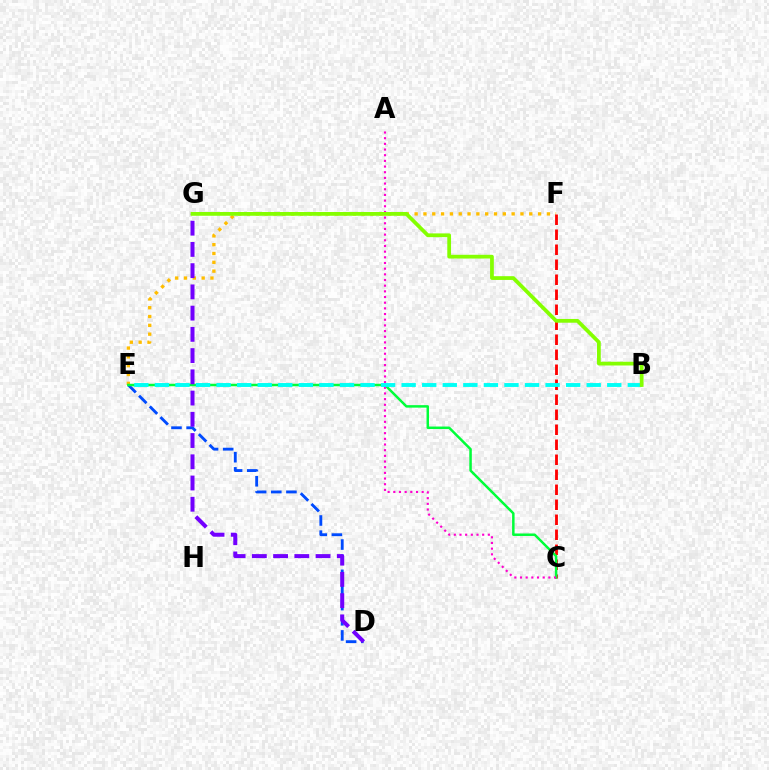{('D', 'E'): [{'color': '#004bff', 'line_style': 'dashed', 'thickness': 2.06}], ('E', 'F'): [{'color': '#ffbd00', 'line_style': 'dotted', 'thickness': 2.4}], ('C', 'F'): [{'color': '#ff0000', 'line_style': 'dashed', 'thickness': 2.04}], ('C', 'E'): [{'color': '#00ff39', 'line_style': 'solid', 'thickness': 1.79}], ('D', 'G'): [{'color': '#7200ff', 'line_style': 'dashed', 'thickness': 2.88}], ('A', 'C'): [{'color': '#ff00cf', 'line_style': 'dotted', 'thickness': 1.54}], ('B', 'E'): [{'color': '#00fff6', 'line_style': 'dashed', 'thickness': 2.79}], ('B', 'G'): [{'color': '#84ff00', 'line_style': 'solid', 'thickness': 2.7}]}